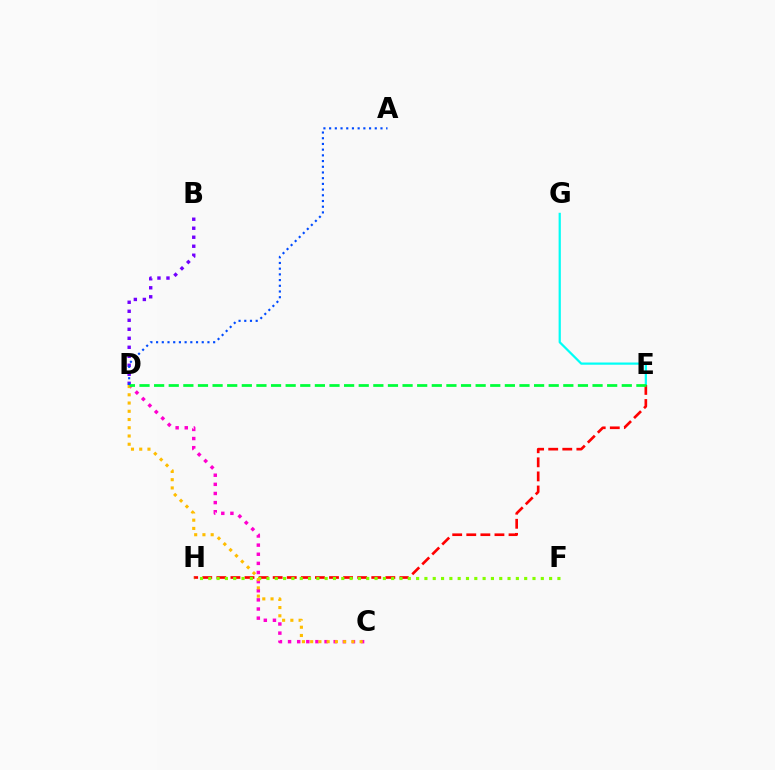{('B', 'D'): [{'color': '#7200ff', 'line_style': 'dotted', 'thickness': 2.45}], ('E', 'G'): [{'color': '#00fff6', 'line_style': 'solid', 'thickness': 1.6}], ('E', 'H'): [{'color': '#ff0000', 'line_style': 'dashed', 'thickness': 1.91}], ('C', 'D'): [{'color': '#ff00cf', 'line_style': 'dotted', 'thickness': 2.48}, {'color': '#ffbd00', 'line_style': 'dotted', 'thickness': 2.24}], ('F', 'H'): [{'color': '#84ff00', 'line_style': 'dotted', 'thickness': 2.26}], ('D', 'E'): [{'color': '#00ff39', 'line_style': 'dashed', 'thickness': 1.99}], ('A', 'D'): [{'color': '#004bff', 'line_style': 'dotted', 'thickness': 1.55}]}